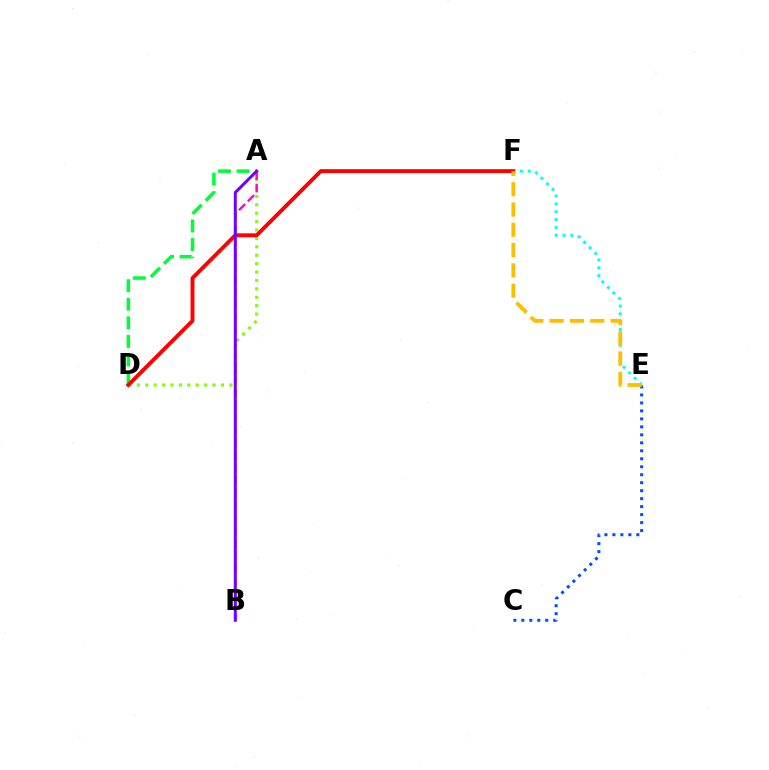{('A', 'D'): [{'color': '#84ff00', 'line_style': 'dotted', 'thickness': 2.29}, {'color': '#00ff39', 'line_style': 'dashed', 'thickness': 2.52}], ('E', 'F'): [{'color': '#00fff6', 'line_style': 'dotted', 'thickness': 2.13}, {'color': '#ffbd00', 'line_style': 'dashed', 'thickness': 2.76}], ('C', 'E'): [{'color': '#004bff', 'line_style': 'dotted', 'thickness': 2.17}], ('A', 'B'): [{'color': '#ff00cf', 'line_style': 'dashed', 'thickness': 1.71}, {'color': '#7200ff', 'line_style': 'solid', 'thickness': 2.16}], ('D', 'F'): [{'color': '#ff0000', 'line_style': 'solid', 'thickness': 2.8}]}